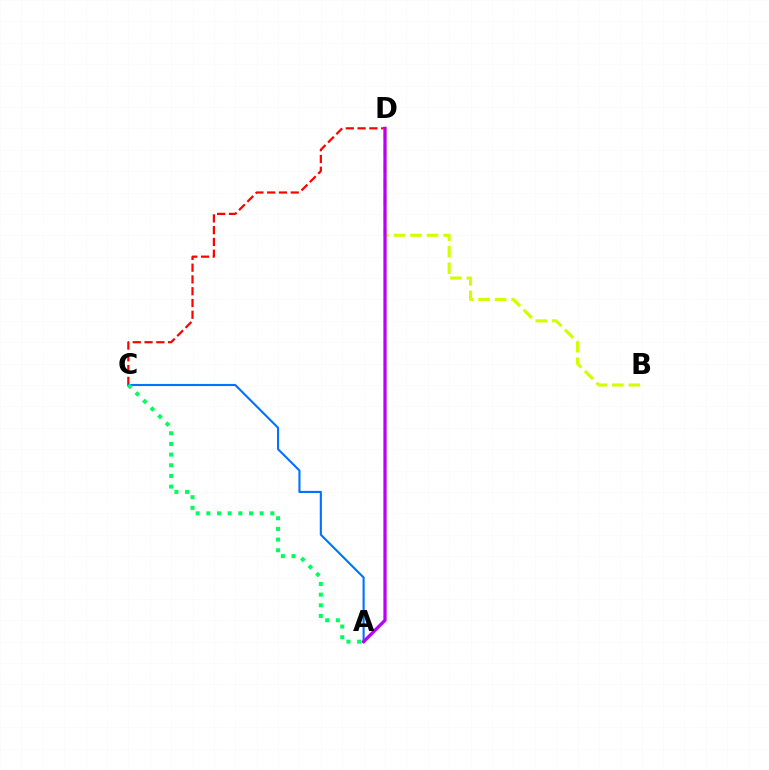{('C', 'D'): [{'color': '#ff0000', 'line_style': 'dashed', 'thickness': 1.6}], ('A', 'C'): [{'color': '#0074ff', 'line_style': 'solid', 'thickness': 1.53}, {'color': '#00ff5c', 'line_style': 'dotted', 'thickness': 2.9}], ('B', 'D'): [{'color': '#d1ff00', 'line_style': 'dashed', 'thickness': 2.24}], ('A', 'D'): [{'color': '#b900ff', 'line_style': 'solid', 'thickness': 2.35}]}